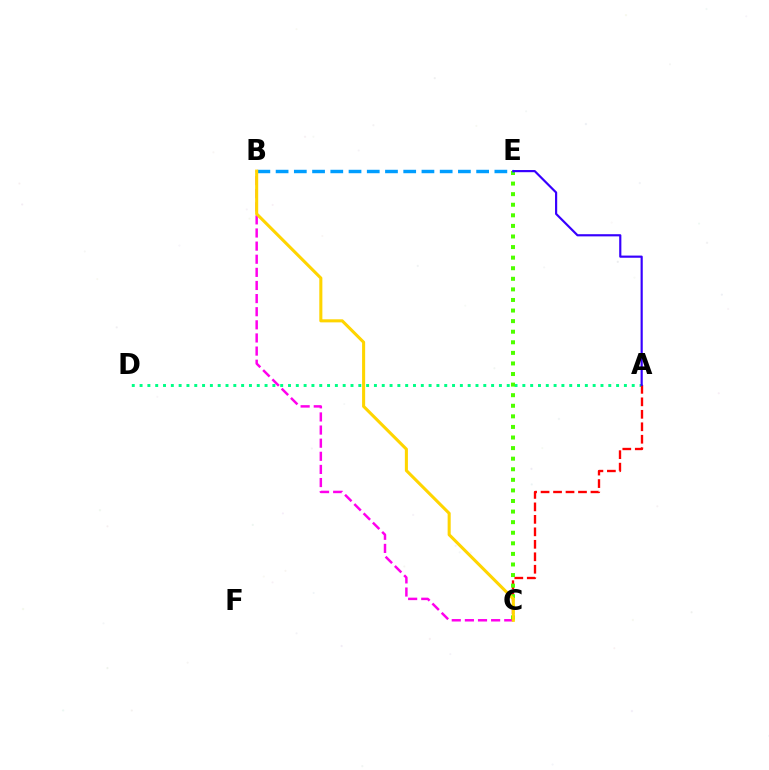{('B', 'C'): [{'color': '#ff00ed', 'line_style': 'dashed', 'thickness': 1.78}, {'color': '#ffd500', 'line_style': 'solid', 'thickness': 2.21}], ('A', 'D'): [{'color': '#00ff86', 'line_style': 'dotted', 'thickness': 2.12}], ('A', 'C'): [{'color': '#ff0000', 'line_style': 'dashed', 'thickness': 1.69}], ('C', 'E'): [{'color': '#4fff00', 'line_style': 'dotted', 'thickness': 2.87}], ('B', 'E'): [{'color': '#009eff', 'line_style': 'dashed', 'thickness': 2.48}], ('A', 'E'): [{'color': '#3700ff', 'line_style': 'solid', 'thickness': 1.57}]}